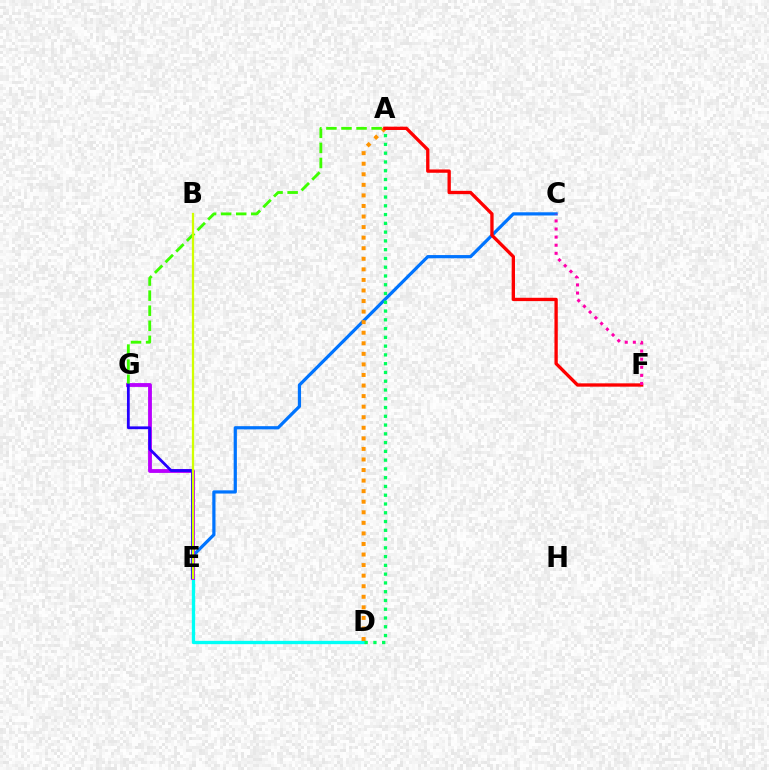{('C', 'E'): [{'color': '#0074ff', 'line_style': 'solid', 'thickness': 2.32}], ('D', 'E'): [{'color': '#00fff6', 'line_style': 'solid', 'thickness': 2.39}], ('E', 'G'): [{'color': '#b900ff', 'line_style': 'solid', 'thickness': 2.75}, {'color': '#2500ff', 'line_style': 'solid', 'thickness': 2.0}], ('A', 'D'): [{'color': '#ff9400', 'line_style': 'dotted', 'thickness': 2.87}, {'color': '#00ff5c', 'line_style': 'dotted', 'thickness': 2.38}], ('A', 'F'): [{'color': '#ff0000', 'line_style': 'solid', 'thickness': 2.39}], ('A', 'G'): [{'color': '#3dff00', 'line_style': 'dashed', 'thickness': 2.05}], ('C', 'F'): [{'color': '#ff00ac', 'line_style': 'dotted', 'thickness': 2.2}], ('B', 'E'): [{'color': '#d1ff00', 'line_style': 'solid', 'thickness': 1.62}]}